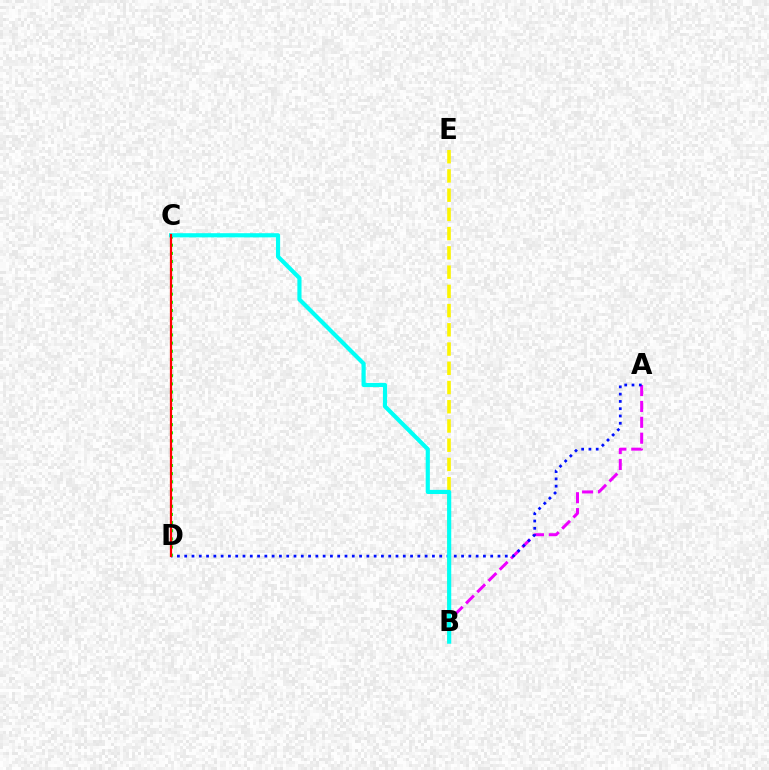{('A', 'B'): [{'color': '#ee00ff', 'line_style': 'dashed', 'thickness': 2.16}], ('B', 'E'): [{'color': '#fcf500', 'line_style': 'dashed', 'thickness': 2.61}], ('A', 'D'): [{'color': '#0010ff', 'line_style': 'dotted', 'thickness': 1.98}], ('C', 'D'): [{'color': '#08ff00', 'line_style': 'dotted', 'thickness': 2.22}, {'color': '#ff0000', 'line_style': 'solid', 'thickness': 1.6}], ('B', 'C'): [{'color': '#00fff6', 'line_style': 'solid', 'thickness': 2.99}]}